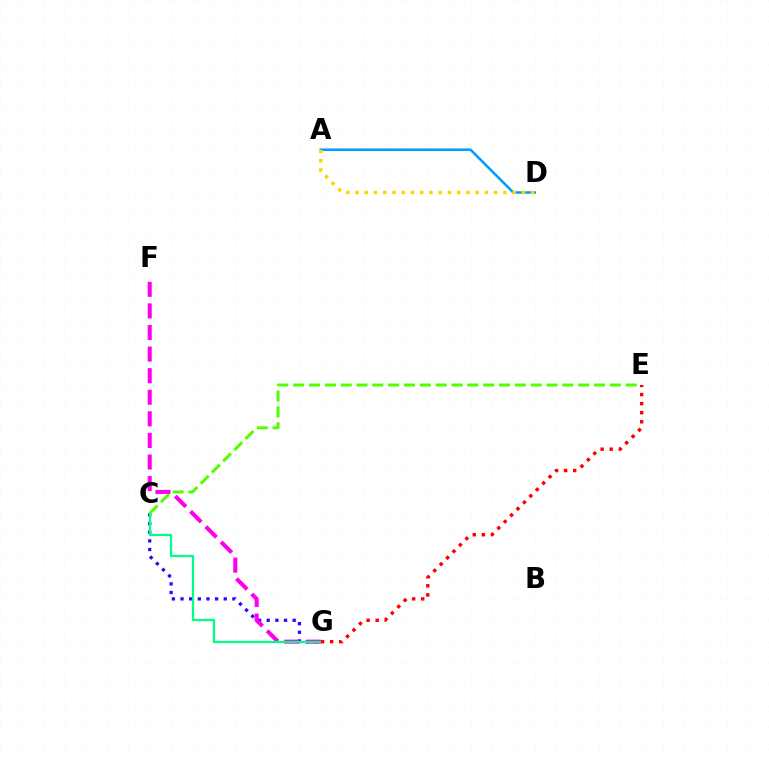{('C', 'G'): [{'color': '#3700ff', 'line_style': 'dotted', 'thickness': 2.35}, {'color': '#00ff86', 'line_style': 'solid', 'thickness': 1.63}], ('A', 'D'): [{'color': '#009eff', 'line_style': 'solid', 'thickness': 1.84}, {'color': '#ffd500', 'line_style': 'dotted', 'thickness': 2.51}], ('F', 'G'): [{'color': '#ff00ed', 'line_style': 'dashed', 'thickness': 2.93}], ('C', 'E'): [{'color': '#4fff00', 'line_style': 'dashed', 'thickness': 2.15}], ('E', 'G'): [{'color': '#ff0000', 'line_style': 'dotted', 'thickness': 2.46}]}